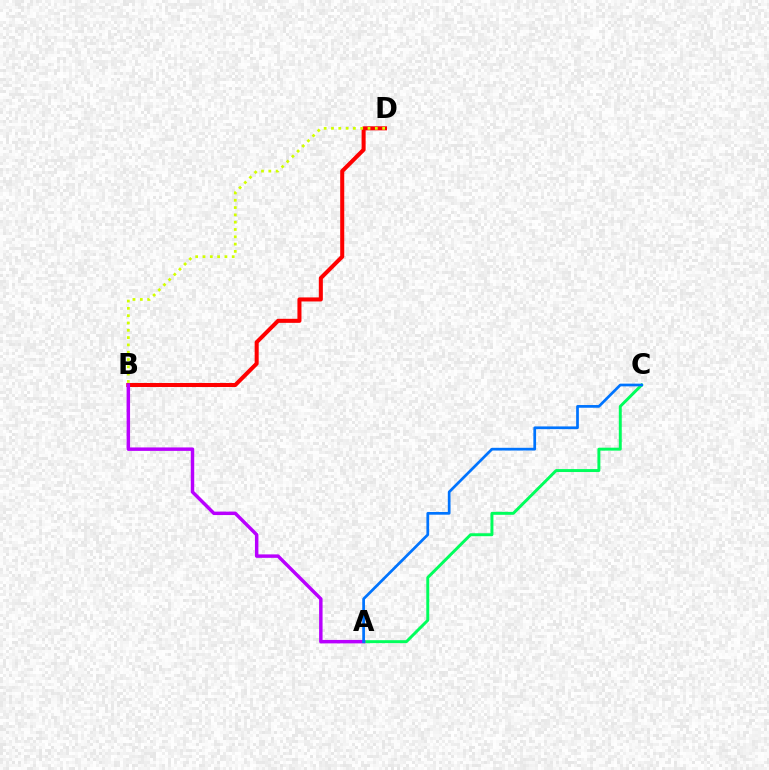{('B', 'D'): [{'color': '#ff0000', 'line_style': 'solid', 'thickness': 2.91}, {'color': '#d1ff00', 'line_style': 'dotted', 'thickness': 1.99}], ('A', 'C'): [{'color': '#00ff5c', 'line_style': 'solid', 'thickness': 2.12}, {'color': '#0074ff', 'line_style': 'solid', 'thickness': 1.96}], ('A', 'B'): [{'color': '#b900ff', 'line_style': 'solid', 'thickness': 2.49}]}